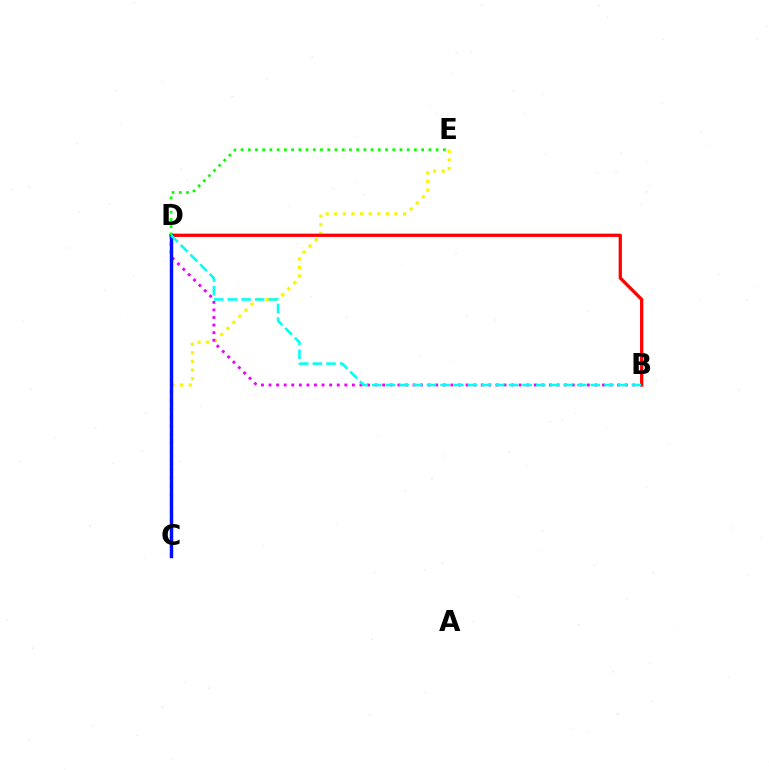{('C', 'E'): [{'color': '#fcf500', 'line_style': 'dotted', 'thickness': 2.34}], ('B', 'D'): [{'color': '#ee00ff', 'line_style': 'dotted', 'thickness': 2.06}, {'color': '#ff0000', 'line_style': 'solid', 'thickness': 2.33}, {'color': '#00fff6', 'line_style': 'dashed', 'thickness': 1.86}], ('C', 'D'): [{'color': '#0010ff', 'line_style': 'solid', 'thickness': 2.47}], ('D', 'E'): [{'color': '#08ff00', 'line_style': 'dotted', 'thickness': 1.96}]}